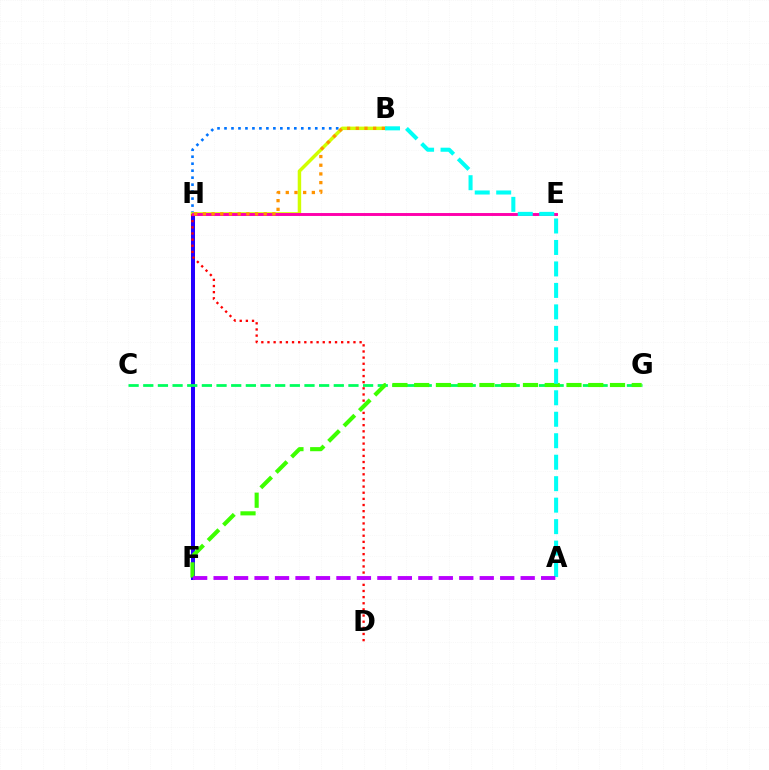{('B', 'H'): [{'color': '#0074ff', 'line_style': 'dotted', 'thickness': 1.9}, {'color': '#d1ff00', 'line_style': 'solid', 'thickness': 2.49}, {'color': '#ff9400', 'line_style': 'dotted', 'thickness': 2.36}], ('F', 'H'): [{'color': '#2500ff', 'line_style': 'solid', 'thickness': 2.89}], ('D', 'H'): [{'color': '#ff0000', 'line_style': 'dotted', 'thickness': 1.67}], ('E', 'H'): [{'color': '#ff00ac', 'line_style': 'solid', 'thickness': 2.1}], ('C', 'G'): [{'color': '#00ff5c', 'line_style': 'dashed', 'thickness': 1.99}], ('F', 'G'): [{'color': '#3dff00', 'line_style': 'dashed', 'thickness': 2.96}], ('A', 'B'): [{'color': '#00fff6', 'line_style': 'dashed', 'thickness': 2.92}], ('A', 'F'): [{'color': '#b900ff', 'line_style': 'dashed', 'thickness': 2.78}]}